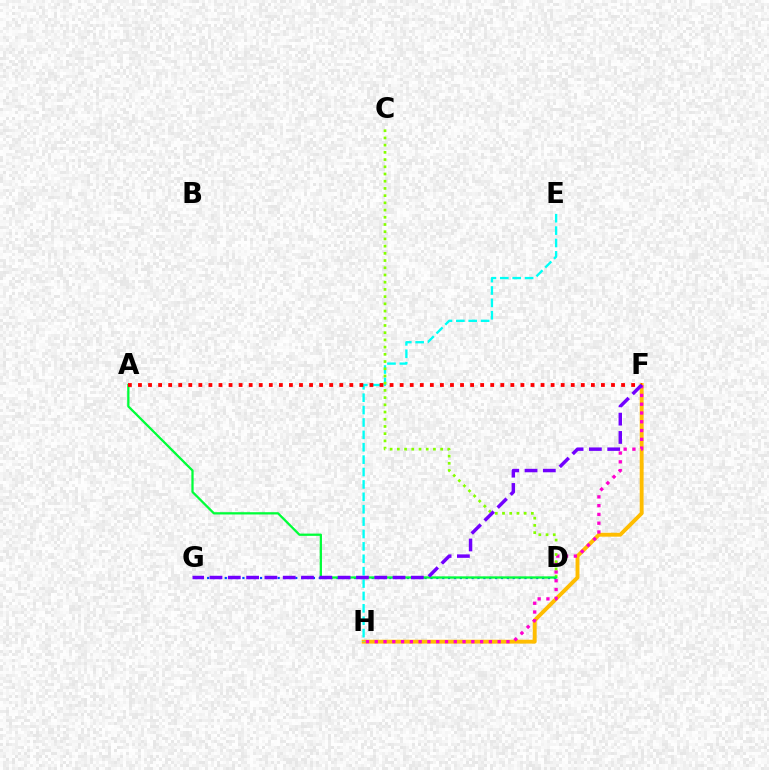{('F', 'H'): [{'color': '#ffbd00', 'line_style': 'solid', 'thickness': 2.8}, {'color': '#ff00cf', 'line_style': 'dotted', 'thickness': 2.39}], ('E', 'H'): [{'color': '#00fff6', 'line_style': 'dashed', 'thickness': 1.68}], ('C', 'D'): [{'color': '#84ff00', 'line_style': 'dotted', 'thickness': 1.96}], ('D', 'G'): [{'color': '#004bff', 'line_style': 'dotted', 'thickness': 1.6}], ('A', 'D'): [{'color': '#00ff39', 'line_style': 'solid', 'thickness': 1.64}], ('A', 'F'): [{'color': '#ff0000', 'line_style': 'dotted', 'thickness': 2.73}], ('F', 'G'): [{'color': '#7200ff', 'line_style': 'dashed', 'thickness': 2.49}]}